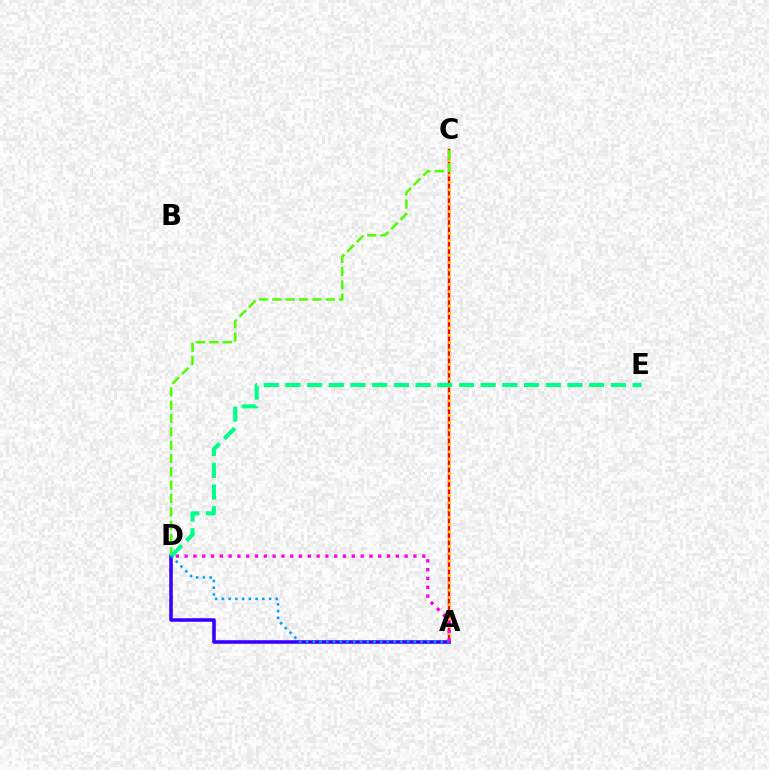{('A', 'C'): [{'color': '#ff0000', 'line_style': 'solid', 'thickness': 1.77}, {'color': '#ffd500', 'line_style': 'dotted', 'thickness': 1.98}], ('A', 'D'): [{'color': '#3700ff', 'line_style': 'solid', 'thickness': 2.57}, {'color': '#009eff', 'line_style': 'dotted', 'thickness': 1.83}, {'color': '#ff00ed', 'line_style': 'dotted', 'thickness': 2.39}], ('C', 'D'): [{'color': '#4fff00', 'line_style': 'dashed', 'thickness': 1.81}], ('D', 'E'): [{'color': '#00ff86', 'line_style': 'dashed', 'thickness': 2.95}]}